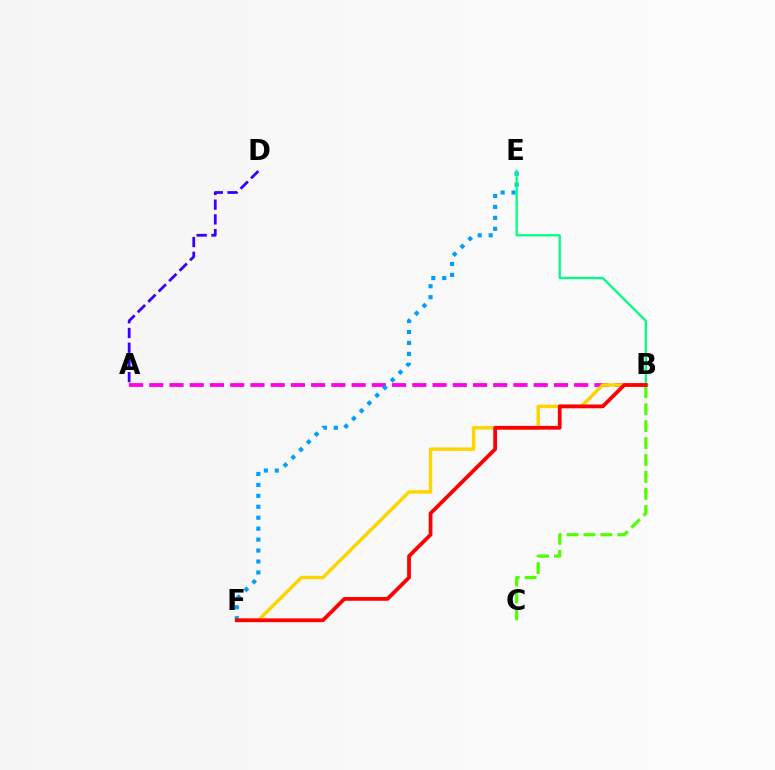{('A', 'B'): [{'color': '#ff00ed', 'line_style': 'dashed', 'thickness': 2.75}], ('B', 'F'): [{'color': '#ffd500', 'line_style': 'solid', 'thickness': 2.47}, {'color': '#ff0000', 'line_style': 'solid', 'thickness': 2.71}], ('A', 'D'): [{'color': '#3700ff', 'line_style': 'dashed', 'thickness': 2.0}], ('E', 'F'): [{'color': '#009eff', 'line_style': 'dotted', 'thickness': 2.97}], ('B', 'E'): [{'color': '#00ff86', 'line_style': 'solid', 'thickness': 1.66}], ('B', 'C'): [{'color': '#4fff00', 'line_style': 'dashed', 'thickness': 2.3}]}